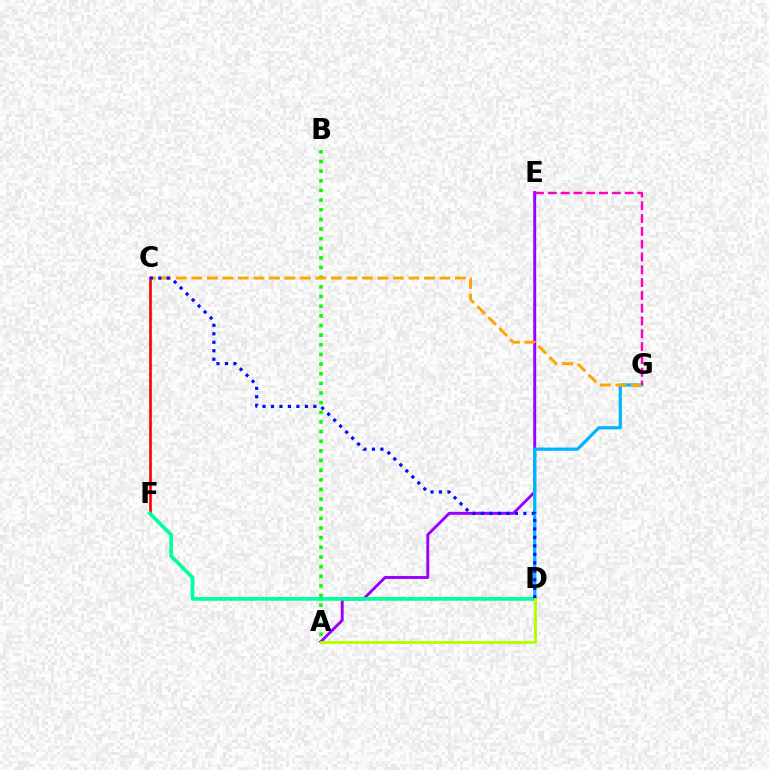{('A', 'E'): [{'color': '#9b00ff', 'line_style': 'solid', 'thickness': 2.1}], ('D', 'G'): [{'color': '#00b5ff', 'line_style': 'solid', 'thickness': 2.32}], ('C', 'F'): [{'color': '#ff0000', 'line_style': 'solid', 'thickness': 1.9}], ('A', 'B'): [{'color': '#08ff00', 'line_style': 'dotted', 'thickness': 2.62}], ('D', 'F'): [{'color': '#00ff9d', 'line_style': 'solid', 'thickness': 2.65}], ('C', 'G'): [{'color': '#ffa500', 'line_style': 'dashed', 'thickness': 2.11}], ('C', 'D'): [{'color': '#0010ff', 'line_style': 'dotted', 'thickness': 2.3}], ('A', 'D'): [{'color': '#b3ff00', 'line_style': 'solid', 'thickness': 2.07}], ('E', 'G'): [{'color': '#ff00bd', 'line_style': 'dashed', 'thickness': 1.74}]}